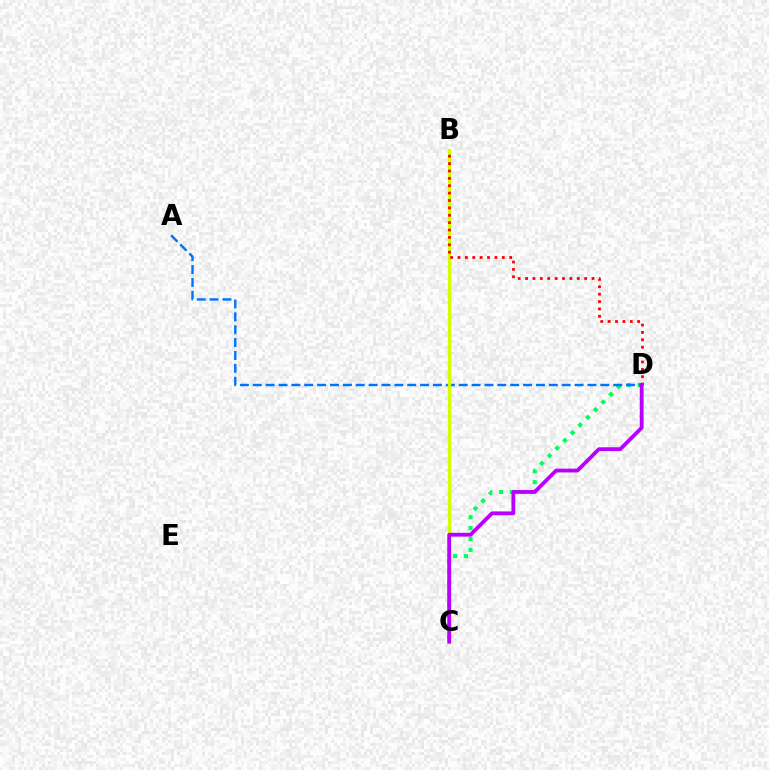{('C', 'D'): [{'color': '#00ff5c', 'line_style': 'dotted', 'thickness': 2.95}, {'color': '#b900ff', 'line_style': 'solid', 'thickness': 2.75}], ('A', 'D'): [{'color': '#0074ff', 'line_style': 'dashed', 'thickness': 1.75}], ('B', 'C'): [{'color': '#d1ff00', 'line_style': 'solid', 'thickness': 2.37}], ('B', 'D'): [{'color': '#ff0000', 'line_style': 'dotted', 'thickness': 2.01}]}